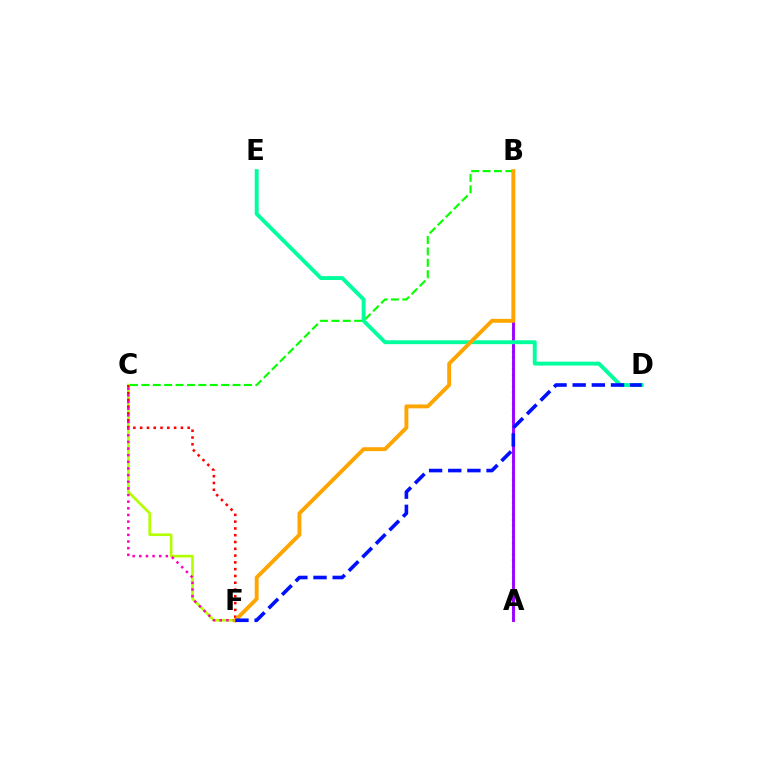{('C', 'F'): [{'color': '#b3ff00', 'line_style': 'solid', 'thickness': 1.91}, {'color': '#ff0000', 'line_style': 'dotted', 'thickness': 1.84}, {'color': '#ff00bd', 'line_style': 'dotted', 'thickness': 1.8}], ('A', 'B'): [{'color': '#00b5ff', 'line_style': 'dotted', 'thickness': 1.57}, {'color': '#9b00ff', 'line_style': 'solid', 'thickness': 2.08}], ('B', 'C'): [{'color': '#08ff00', 'line_style': 'dashed', 'thickness': 1.55}], ('D', 'E'): [{'color': '#00ff9d', 'line_style': 'solid', 'thickness': 2.8}], ('B', 'F'): [{'color': '#ffa500', 'line_style': 'solid', 'thickness': 2.8}], ('D', 'F'): [{'color': '#0010ff', 'line_style': 'dashed', 'thickness': 2.6}]}